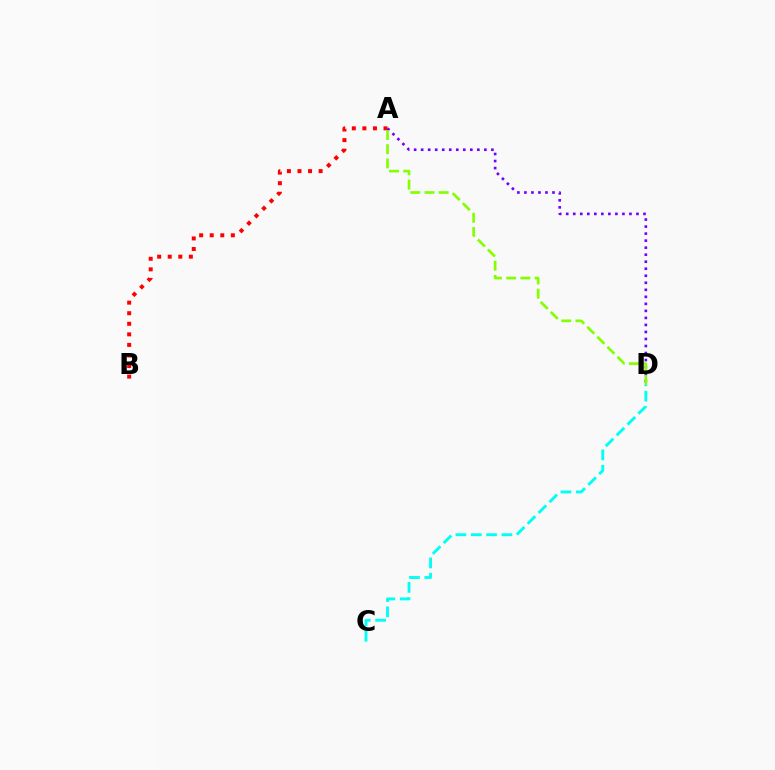{('C', 'D'): [{'color': '#00fff6', 'line_style': 'dashed', 'thickness': 2.08}], ('A', 'B'): [{'color': '#ff0000', 'line_style': 'dotted', 'thickness': 2.87}], ('A', 'D'): [{'color': '#7200ff', 'line_style': 'dotted', 'thickness': 1.91}, {'color': '#84ff00', 'line_style': 'dashed', 'thickness': 1.93}]}